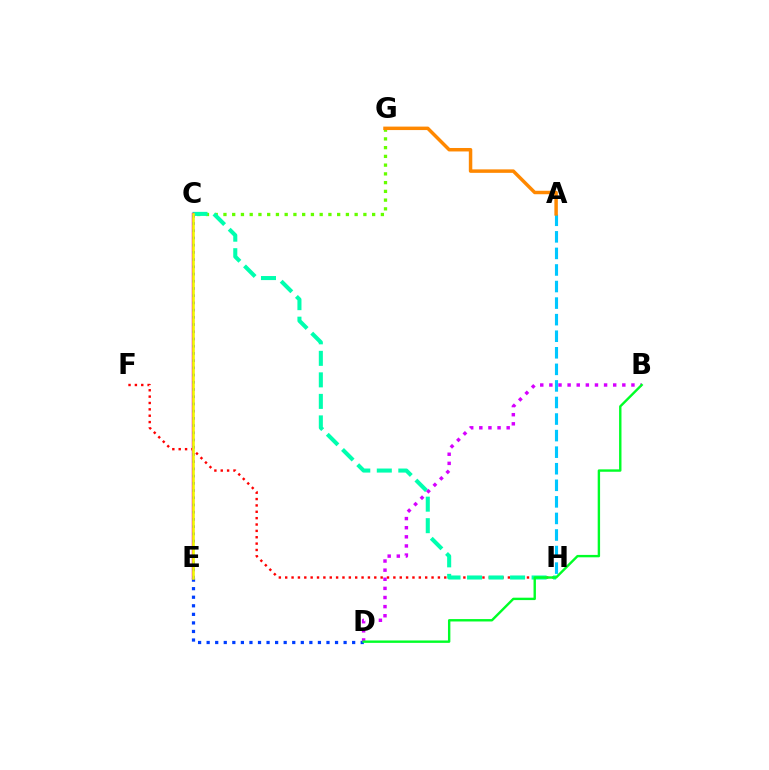{('D', 'E'): [{'color': '#003fff', 'line_style': 'dotted', 'thickness': 2.33}], ('F', 'H'): [{'color': '#ff0000', 'line_style': 'dotted', 'thickness': 1.73}], ('C', 'G'): [{'color': '#66ff00', 'line_style': 'dotted', 'thickness': 2.38}], ('C', 'H'): [{'color': '#00ffaf', 'line_style': 'dashed', 'thickness': 2.92}], ('C', 'E'): [{'color': '#ff00a0', 'line_style': 'solid', 'thickness': 1.77}, {'color': '#4f00ff', 'line_style': 'dotted', 'thickness': 1.96}, {'color': '#eeff00', 'line_style': 'solid', 'thickness': 1.83}], ('A', 'H'): [{'color': '#00c7ff', 'line_style': 'dashed', 'thickness': 2.25}], ('A', 'G'): [{'color': '#ff8800', 'line_style': 'solid', 'thickness': 2.5}], ('B', 'D'): [{'color': '#d600ff', 'line_style': 'dotted', 'thickness': 2.48}, {'color': '#00ff27', 'line_style': 'solid', 'thickness': 1.73}]}